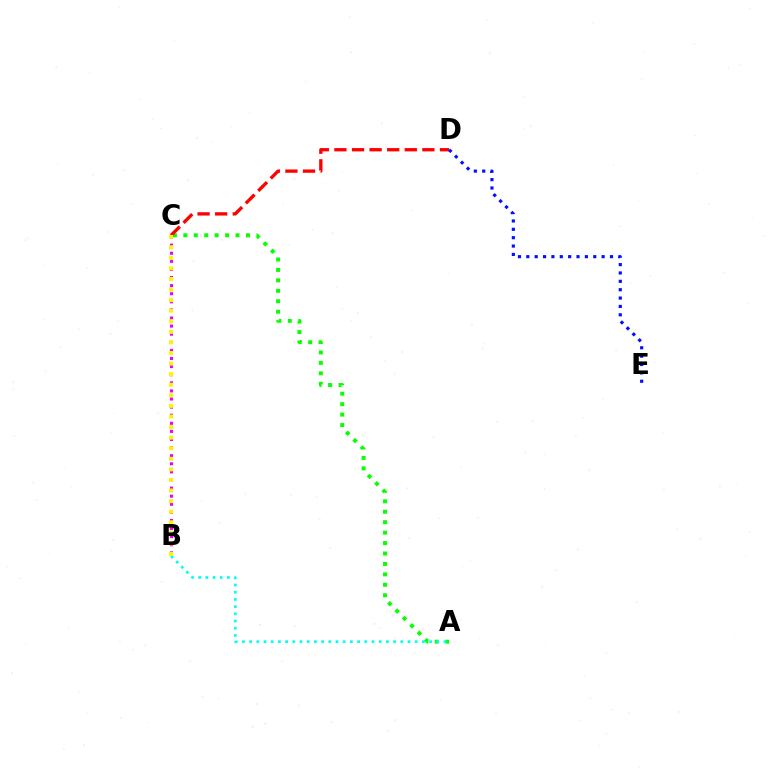{('A', 'C'): [{'color': '#08ff00', 'line_style': 'dotted', 'thickness': 2.84}], ('C', 'D'): [{'color': '#ff0000', 'line_style': 'dashed', 'thickness': 2.39}], ('A', 'B'): [{'color': '#00fff6', 'line_style': 'dotted', 'thickness': 1.96}], ('B', 'C'): [{'color': '#ee00ff', 'line_style': 'dotted', 'thickness': 2.2}, {'color': '#fcf500', 'line_style': 'dotted', 'thickness': 2.87}], ('D', 'E'): [{'color': '#0010ff', 'line_style': 'dotted', 'thickness': 2.27}]}